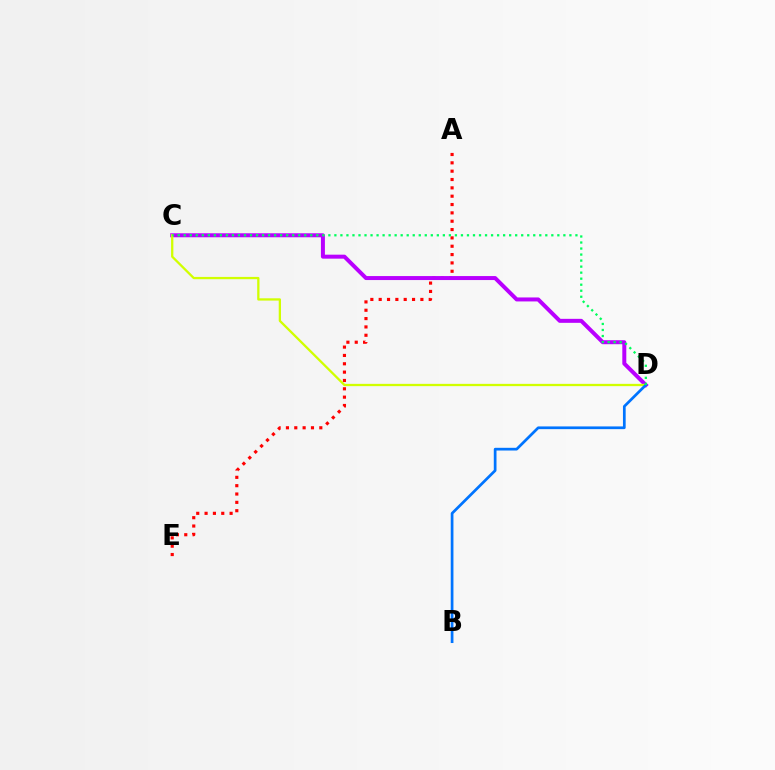{('A', 'E'): [{'color': '#ff0000', 'line_style': 'dotted', 'thickness': 2.27}], ('C', 'D'): [{'color': '#b900ff', 'line_style': 'solid', 'thickness': 2.87}, {'color': '#d1ff00', 'line_style': 'solid', 'thickness': 1.65}, {'color': '#00ff5c', 'line_style': 'dotted', 'thickness': 1.64}], ('B', 'D'): [{'color': '#0074ff', 'line_style': 'solid', 'thickness': 1.95}]}